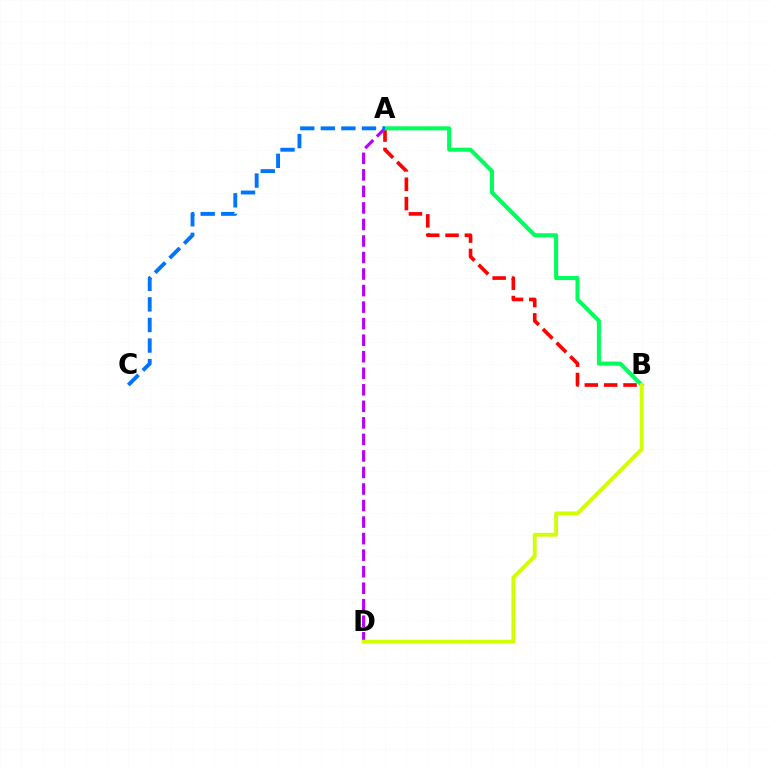{('A', 'B'): [{'color': '#ff0000', 'line_style': 'dashed', 'thickness': 2.63}, {'color': '#00ff5c', 'line_style': 'solid', 'thickness': 2.92}], ('A', 'D'): [{'color': '#b900ff', 'line_style': 'dashed', 'thickness': 2.25}], ('B', 'D'): [{'color': '#d1ff00', 'line_style': 'solid', 'thickness': 2.76}], ('A', 'C'): [{'color': '#0074ff', 'line_style': 'dashed', 'thickness': 2.79}]}